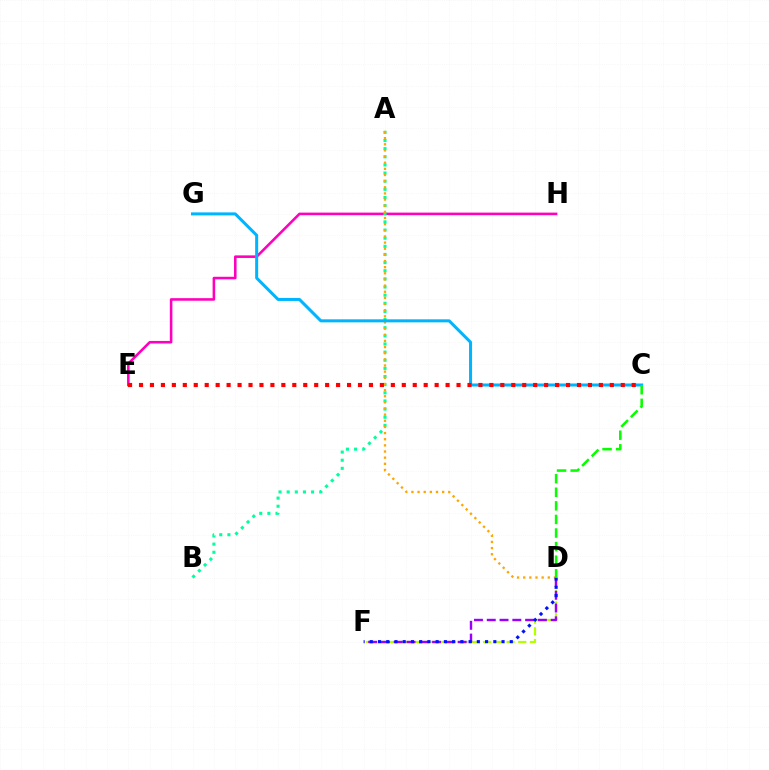{('E', 'H'): [{'color': '#ff00bd', 'line_style': 'solid', 'thickness': 1.85}], ('D', 'F'): [{'color': '#b3ff00', 'line_style': 'dashed', 'thickness': 1.59}, {'color': '#9b00ff', 'line_style': 'dashed', 'thickness': 1.74}, {'color': '#0010ff', 'line_style': 'dotted', 'thickness': 2.24}], ('A', 'B'): [{'color': '#00ff9d', 'line_style': 'dotted', 'thickness': 2.21}], ('A', 'D'): [{'color': '#ffa500', 'line_style': 'dotted', 'thickness': 1.67}], ('C', 'G'): [{'color': '#00b5ff', 'line_style': 'solid', 'thickness': 2.18}], ('C', 'E'): [{'color': '#ff0000', 'line_style': 'dotted', 'thickness': 2.97}], ('C', 'D'): [{'color': '#08ff00', 'line_style': 'dashed', 'thickness': 1.85}]}